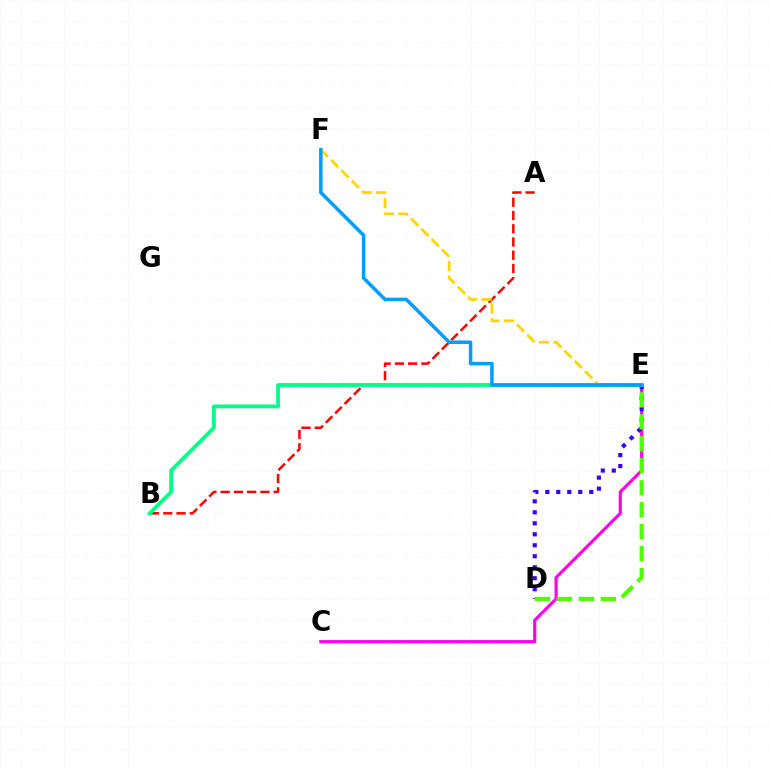{('C', 'E'): [{'color': '#ff00ed', 'line_style': 'solid', 'thickness': 2.27}], ('A', 'B'): [{'color': '#ff0000', 'line_style': 'dashed', 'thickness': 1.8}], ('D', 'E'): [{'color': '#3700ff', 'line_style': 'dotted', 'thickness': 2.98}, {'color': '#4fff00', 'line_style': 'dashed', 'thickness': 2.99}], ('B', 'E'): [{'color': '#00ff86', 'line_style': 'solid', 'thickness': 2.74}], ('E', 'F'): [{'color': '#ffd500', 'line_style': 'dashed', 'thickness': 1.98}, {'color': '#009eff', 'line_style': 'solid', 'thickness': 2.53}]}